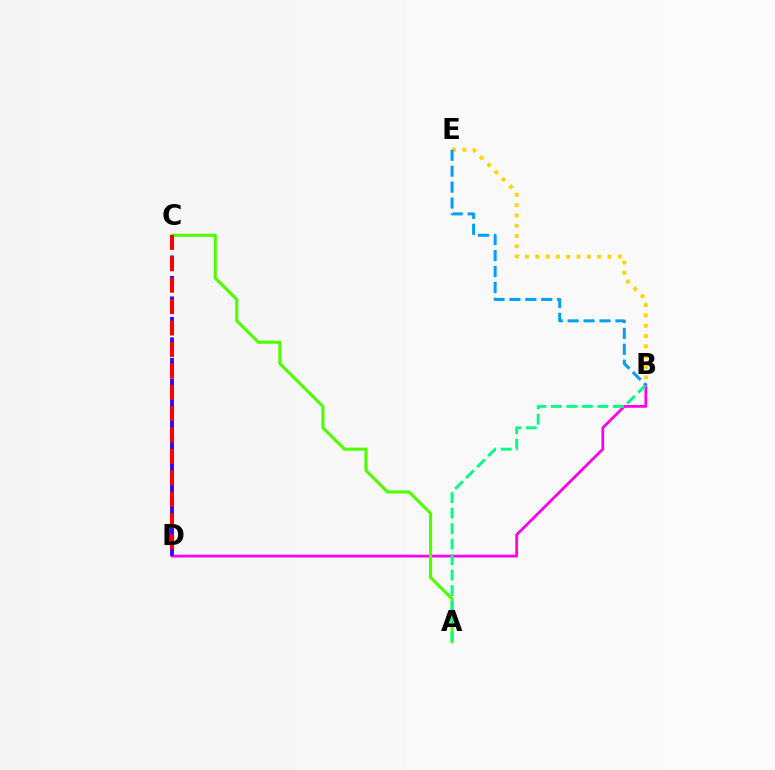{('B', 'D'): [{'color': '#ff00ed', 'line_style': 'solid', 'thickness': 1.99}], ('B', 'E'): [{'color': '#ffd500', 'line_style': 'dotted', 'thickness': 2.8}, {'color': '#009eff', 'line_style': 'dashed', 'thickness': 2.16}], ('A', 'C'): [{'color': '#4fff00', 'line_style': 'solid', 'thickness': 2.23}], ('A', 'B'): [{'color': '#00ff86', 'line_style': 'dashed', 'thickness': 2.1}], ('C', 'D'): [{'color': '#3700ff', 'line_style': 'dashed', 'thickness': 2.78}, {'color': '#ff0000', 'line_style': 'dashed', 'thickness': 2.91}]}